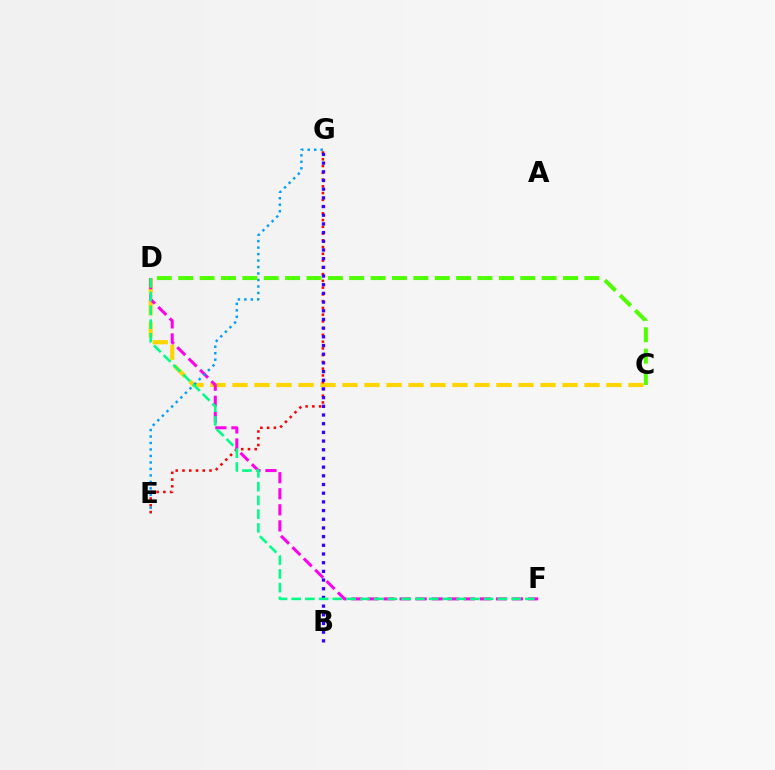{('C', 'D'): [{'color': '#ffd500', 'line_style': 'dashed', 'thickness': 2.99}, {'color': '#4fff00', 'line_style': 'dashed', 'thickness': 2.9}], ('E', 'G'): [{'color': '#ff0000', 'line_style': 'dotted', 'thickness': 1.84}, {'color': '#009eff', 'line_style': 'dotted', 'thickness': 1.76}], ('D', 'F'): [{'color': '#ff00ed', 'line_style': 'dashed', 'thickness': 2.18}, {'color': '#00ff86', 'line_style': 'dashed', 'thickness': 1.87}], ('B', 'G'): [{'color': '#3700ff', 'line_style': 'dotted', 'thickness': 2.36}]}